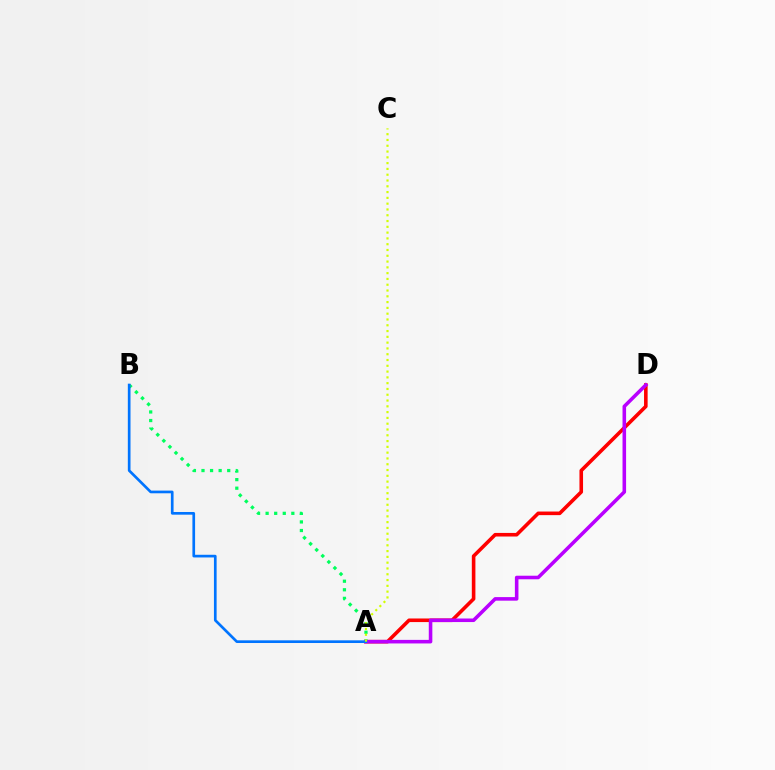{('A', 'D'): [{'color': '#ff0000', 'line_style': 'solid', 'thickness': 2.59}, {'color': '#b900ff', 'line_style': 'solid', 'thickness': 2.57}], ('A', 'B'): [{'color': '#00ff5c', 'line_style': 'dotted', 'thickness': 2.33}, {'color': '#0074ff', 'line_style': 'solid', 'thickness': 1.93}], ('A', 'C'): [{'color': '#d1ff00', 'line_style': 'dotted', 'thickness': 1.57}]}